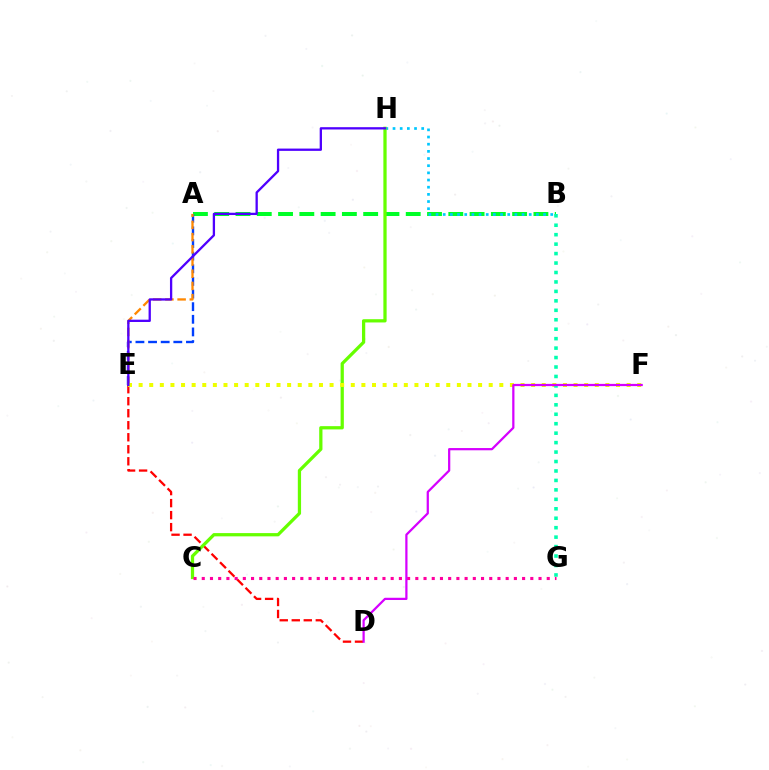{('A', 'B'): [{'color': '#00ff27', 'line_style': 'dashed', 'thickness': 2.89}], ('D', 'E'): [{'color': '#ff0000', 'line_style': 'dashed', 'thickness': 1.63}], ('A', 'E'): [{'color': '#003fff', 'line_style': 'dashed', 'thickness': 1.72}, {'color': '#ff8800', 'line_style': 'dashed', 'thickness': 1.66}], ('B', 'H'): [{'color': '#00c7ff', 'line_style': 'dotted', 'thickness': 1.95}], ('C', 'H'): [{'color': '#66ff00', 'line_style': 'solid', 'thickness': 2.34}], ('C', 'G'): [{'color': '#ff00a0', 'line_style': 'dotted', 'thickness': 2.23}], ('E', 'F'): [{'color': '#eeff00', 'line_style': 'dotted', 'thickness': 2.88}], ('B', 'G'): [{'color': '#00ffaf', 'line_style': 'dotted', 'thickness': 2.57}], ('E', 'H'): [{'color': '#4f00ff', 'line_style': 'solid', 'thickness': 1.66}], ('D', 'F'): [{'color': '#d600ff', 'line_style': 'solid', 'thickness': 1.61}]}